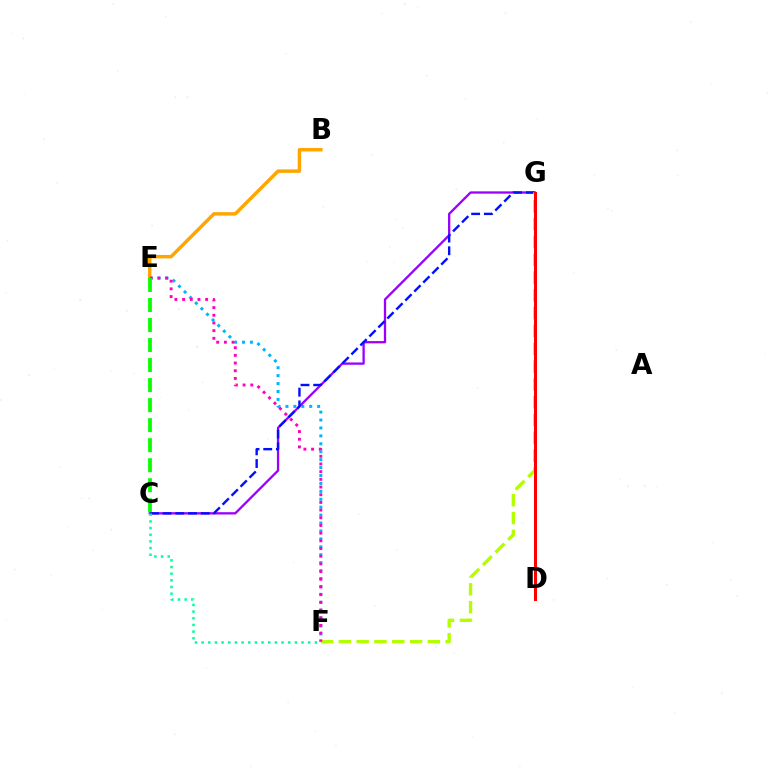{('E', 'F'): [{'color': '#00b5ff', 'line_style': 'dotted', 'thickness': 2.15}, {'color': '#ff00bd', 'line_style': 'dotted', 'thickness': 2.09}], ('C', 'G'): [{'color': '#9b00ff', 'line_style': 'solid', 'thickness': 1.65}, {'color': '#0010ff', 'line_style': 'dashed', 'thickness': 1.73}], ('F', 'G'): [{'color': '#b3ff00', 'line_style': 'dashed', 'thickness': 2.42}], ('D', 'G'): [{'color': '#ff0000', 'line_style': 'solid', 'thickness': 2.17}], ('B', 'E'): [{'color': '#ffa500', 'line_style': 'solid', 'thickness': 2.49}], ('C', 'F'): [{'color': '#00ff9d', 'line_style': 'dotted', 'thickness': 1.81}], ('C', 'E'): [{'color': '#08ff00', 'line_style': 'dashed', 'thickness': 2.72}]}